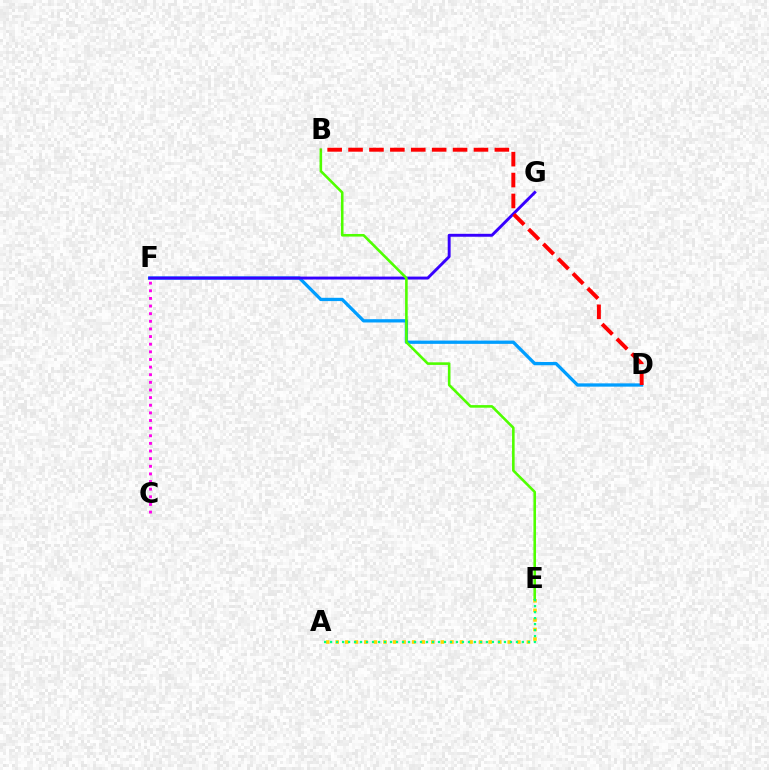{('D', 'F'): [{'color': '#009eff', 'line_style': 'solid', 'thickness': 2.36}], ('F', 'G'): [{'color': '#3700ff', 'line_style': 'solid', 'thickness': 2.1}], ('A', 'E'): [{'color': '#ffd500', 'line_style': 'dotted', 'thickness': 2.6}, {'color': '#00ff86', 'line_style': 'dotted', 'thickness': 1.63}], ('B', 'E'): [{'color': '#4fff00', 'line_style': 'solid', 'thickness': 1.87}], ('C', 'F'): [{'color': '#ff00ed', 'line_style': 'dotted', 'thickness': 2.07}], ('B', 'D'): [{'color': '#ff0000', 'line_style': 'dashed', 'thickness': 2.84}]}